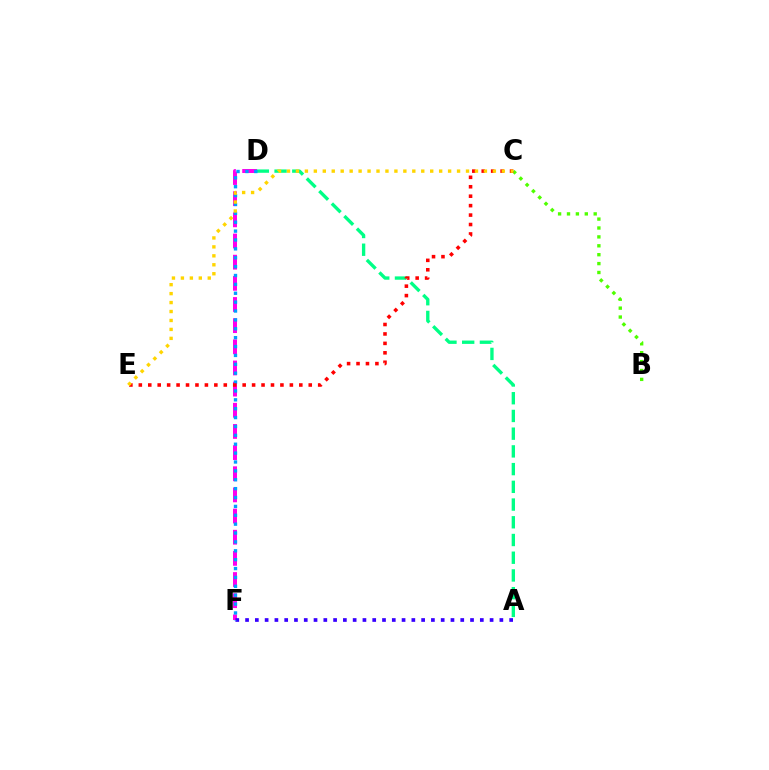{('D', 'F'): [{'color': '#ff00ed', 'line_style': 'dashed', 'thickness': 2.87}, {'color': '#009eff', 'line_style': 'dotted', 'thickness': 2.41}], ('A', 'D'): [{'color': '#00ff86', 'line_style': 'dashed', 'thickness': 2.41}], ('A', 'F'): [{'color': '#3700ff', 'line_style': 'dotted', 'thickness': 2.66}], ('B', 'C'): [{'color': '#4fff00', 'line_style': 'dotted', 'thickness': 2.42}], ('C', 'E'): [{'color': '#ff0000', 'line_style': 'dotted', 'thickness': 2.56}, {'color': '#ffd500', 'line_style': 'dotted', 'thickness': 2.43}]}